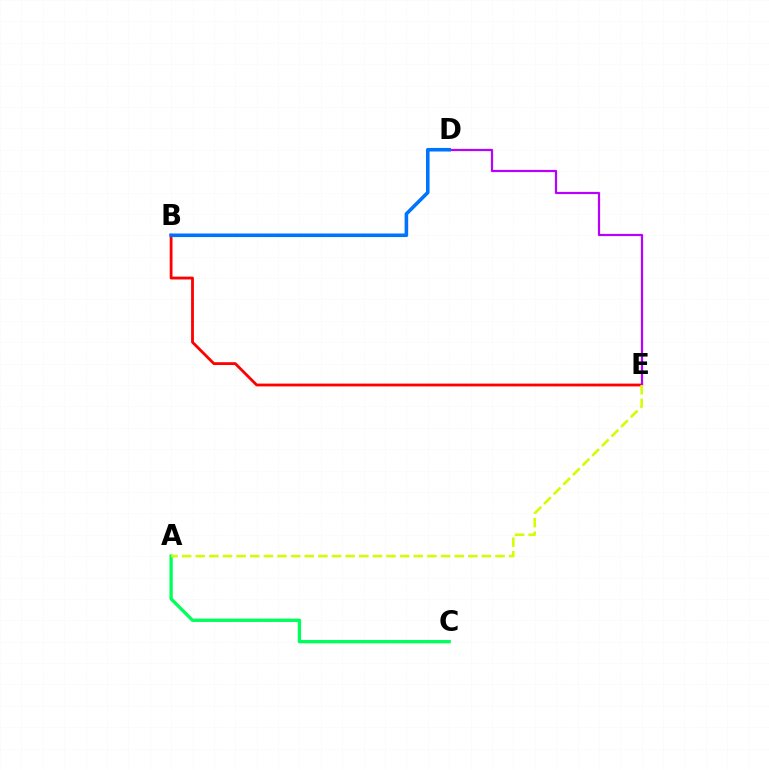{('B', 'E'): [{'color': '#ff0000', 'line_style': 'solid', 'thickness': 2.03}], ('D', 'E'): [{'color': '#b900ff', 'line_style': 'solid', 'thickness': 1.59}], ('A', 'C'): [{'color': '#00ff5c', 'line_style': 'solid', 'thickness': 2.39}], ('A', 'E'): [{'color': '#d1ff00', 'line_style': 'dashed', 'thickness': 1.85}], ('B', 'D'): [{'color': '#0074ff', 'line_style': 'solid', 'thickness': 2.58}]}